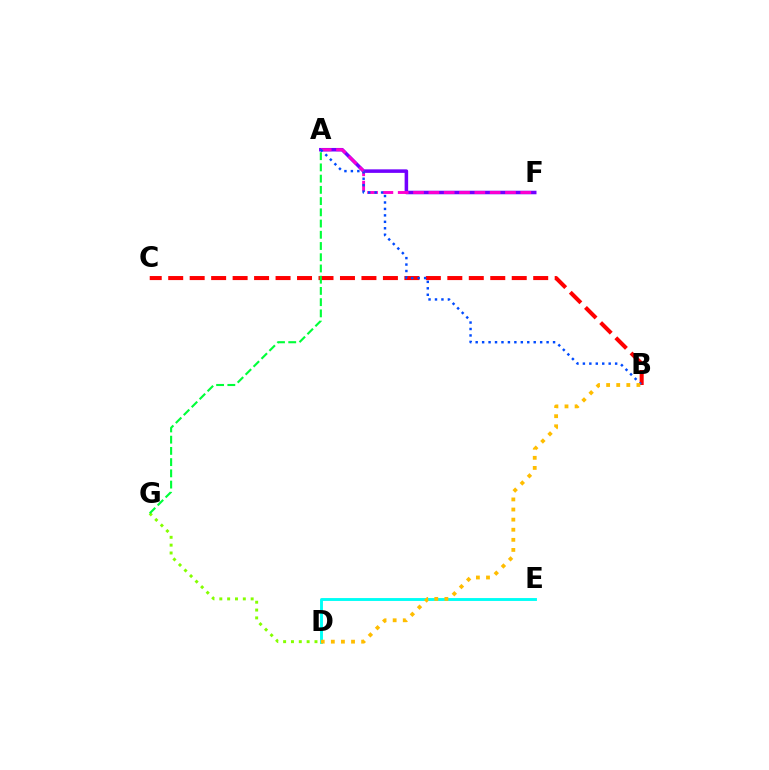{('B', 'C'): [{'color': '#ff0000', 'line_style': 'dashed', 'thickness': 2.92}], ('D', 'G'): [{'color': '#84ff00', 'line_style': 'dotted', 'thickness': 2.13}], ('A', 'F'): [{'color': '#7200ff', 'line_style': 'solid', 'thickness': 2.54}, {'color': '#ff00cf', 'line_style': 'dashed', 'thickness': 2.08}], ('D', 'E'): [{'color': '#00fff6', 'line_style': 'solid', 'thickness': 2.08}], ('A', 'B'): [{'color': '#004bff', 'line_style': 'dotted', 'thickness': 1.75}], ('A', 'G'): [{'color': '#00ff39', 'line_style': 'dashed', 'thickness': 1.53}], ('B', 'D'): [{'color': '#ffbd00', 'line_style': 'dotted', 'thickness': 2.74}]}